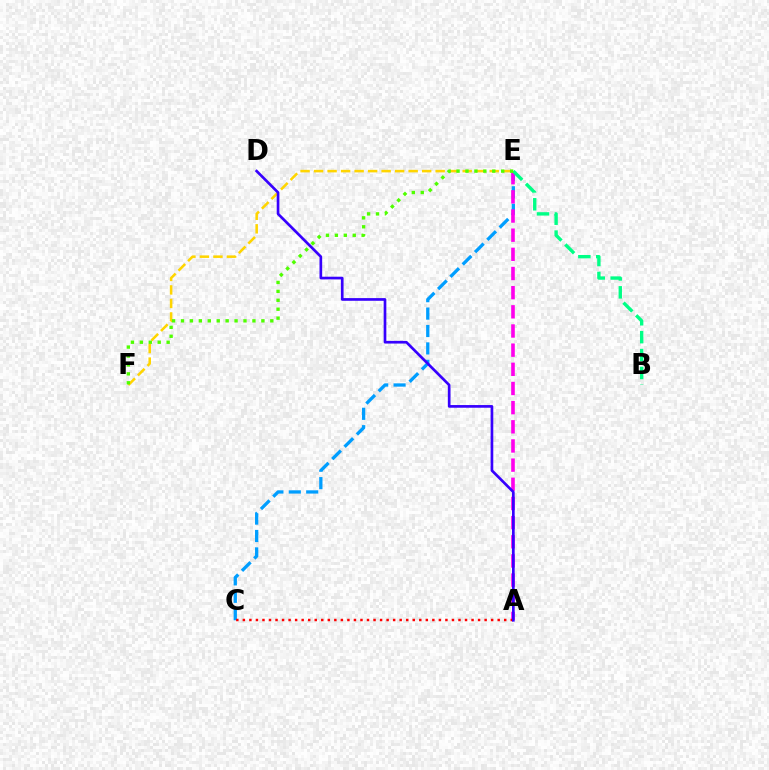{('C', 'E'): [{'color': '#009eff', 'line_style': 'dashed', 'thickness': 2.37}], ('A', 'E'): [{'color': '#ff00ed', 'line_style': 'dashed', 'thickness': 2.6}], ('A', 'C'): [{'color': '#ff0000', 'line_style': 'dotted', 'thickness': 1.78}], ('B', 'E'): [{'color': '#00ff86', 'line_style': 'dashed', 'thickness': 2.43}], ('E', 'F'): [{'color': '#ffd500', 'line_style': 'dashed', 'thickness': 1.84}, {'color': '#4fff00', 'line_style': 'dotted', 'thickness': 2.43}], ('A', 'D'): [{'color': '#3700ff', 'line_style': 'solid', 'thickness': 1.93}]}